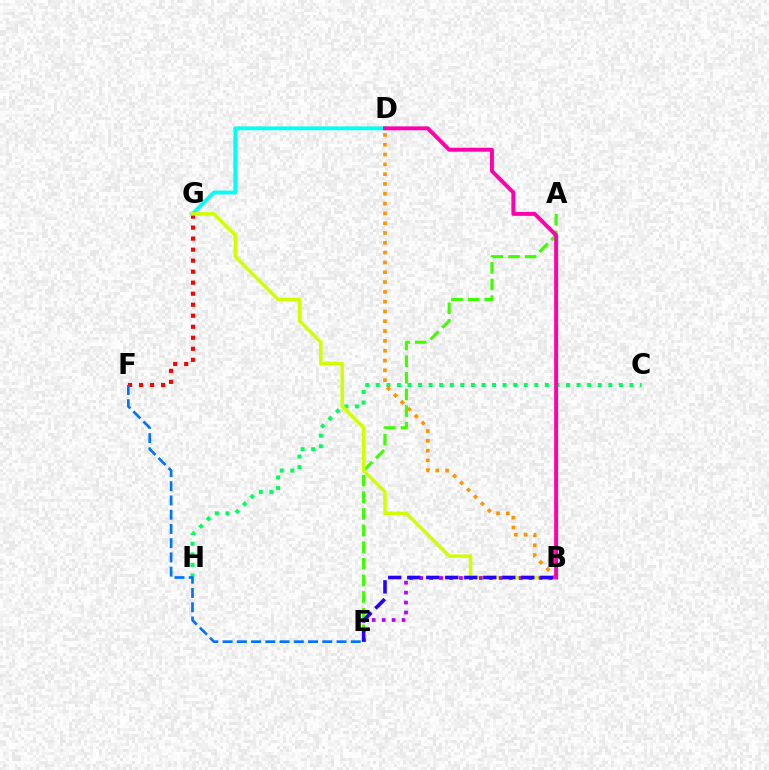{('A', 'E'): [{'color': '#3dff00', 'line_style': 'dashed', 'thickness': 2.26}], ('C', 'H'): [{'color': '#00ff5c', 'line_style': 'dotted', 'thickness': 2.87}], ('D', 'G'): [{'color': '#00fff6', 'line_style': 'solid', 'thickness': 2.76}], ('F', 'G'): [{'color': '#ff0000', 'line_style': 'dotted', 'thickness': 2.99}], ('B', 'G'): [{'color': '#d1ff00', 'line_style': 'solid', 'thickness': 2.52}], ('B', 'D'): [{'color': '#ff9400', 'line_style': 'dotted', 'thickness': 2.66}, {'color': '#ff00ac', 'line_style': 'solid', 'thickness': 2.83}], ('E', 'F'): [{'color': '#0074ff', 'line_style': 'dashed', 'thickness': 1.93}], ('B', 'E'): [{'color': '#b900ff', 'line_style': 'dotted', 'thickness': 2.7}, {'color': '#2500ff', 'line_style': 'dashed', 'thickness': 2.58}]}